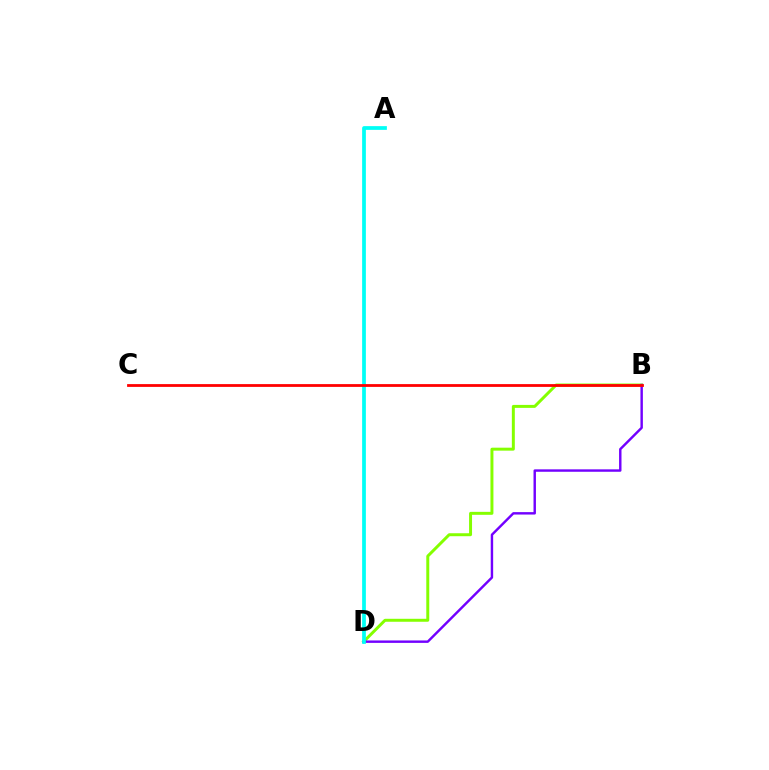{('B', 'D'): [{'color': '#84ff00', 'line_style': 'solid', 'thickness': 2.14}, {'color': '#7200ff', 'line_style': 'solid', 'thickness': 1.75}], ('A', 'D'): [{'color': '#00fff6', 'line_style': 'solid', 'thickness': 2.69}], ('B', 'C'): [{'color': '#ff0000', 'line_style': 'solid', 'thickness': 2.01}]}